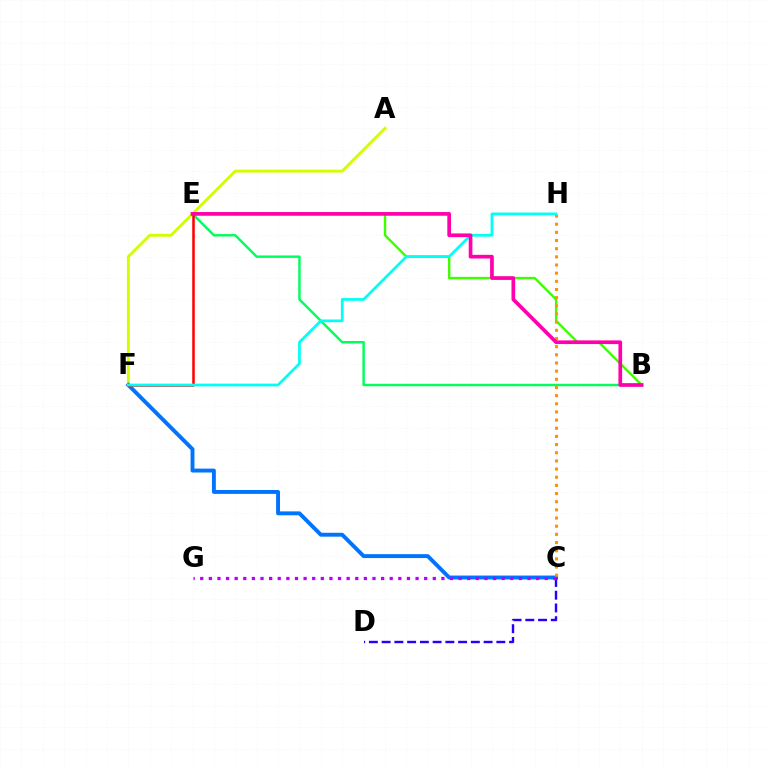{('A', 'F'): [{'color': '#d1ff00', 'line_style': 'solid', 'thickness': 2.09}], ('B', 'E'): [{'color': '#00ff5c', 'line_style': 'solid', 'thickness': 1.76}, {'color': '#3dff00', 'line_style': 'solid', 'thickness': 1.73}, {'color': '#ff00ac', 'line_style': 'solid', 'thickness': 2.66}], ('C', 'F'): [{'color': '#0074ff', 'line_style': 'solid', 'thickness': 2.81}], ('E', 'F'): [{'color': '#ff0000', 'line_style': 'solid', 'thickness': 1.82}], ('C', 'D'): [{'color': '#2500ff', 'line_style': 'dashed', 'thickness': 1.73}], ('C', 'H'): [{'color': '#ff9400', 'line_style': 'dotted', 'thickness': 2.22}], ('C', 'G'): [{'color': '#b900ff', 'line_style': 'dotted', 'thickness': 2.34}], ('F', 'H'): [{'color': '#00fff6', 'line_style': 'solid', 'thickness': 1.97}]}